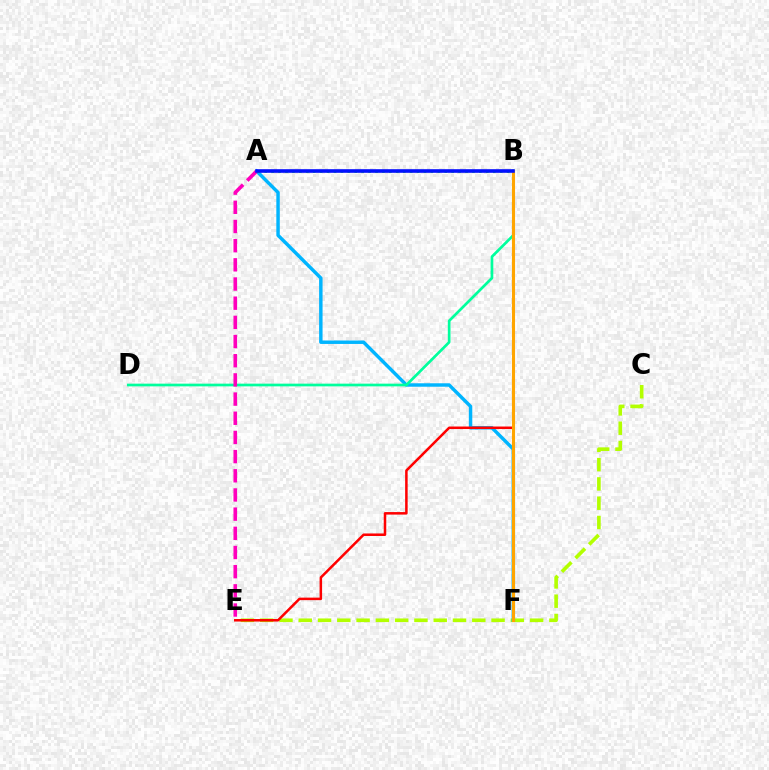{('C', 'E'): [{'color': '#b3ff00', 'line_style': 'dashed', 'thickness': 2.62}], ('A', 'F'): [{'color': '#00b5ff', 'line_style': 'solid', 'thickness': 2.48}], ('A', 'B'): [{'color': '#9b00ff', 'line_style': 'solid', 'thickness': 1.68}, {'color': '#08ff00', 'line_style': 'dotted', 'thickness': 1.88}, {'color': '#0010ff', 'line_style': 'solid', 'thickness': 2.56}], ('B', 'E'): [{'color': '#ff0000', 'line_style': 'solid', 'thickness': 1.81}], ('B', 'D'): [{'color': '#00ff9d', 'line_style': 'solid', 'thickness': 1.95}], ('A', 'E'): [{'color': '#ff00bd', 'line_style': 'dashed', 'thickness': 2.61}], ('B', 'F'): [{'color': '#ffa500', 'line_style': 'solid', 'thickness': 2.22}]}